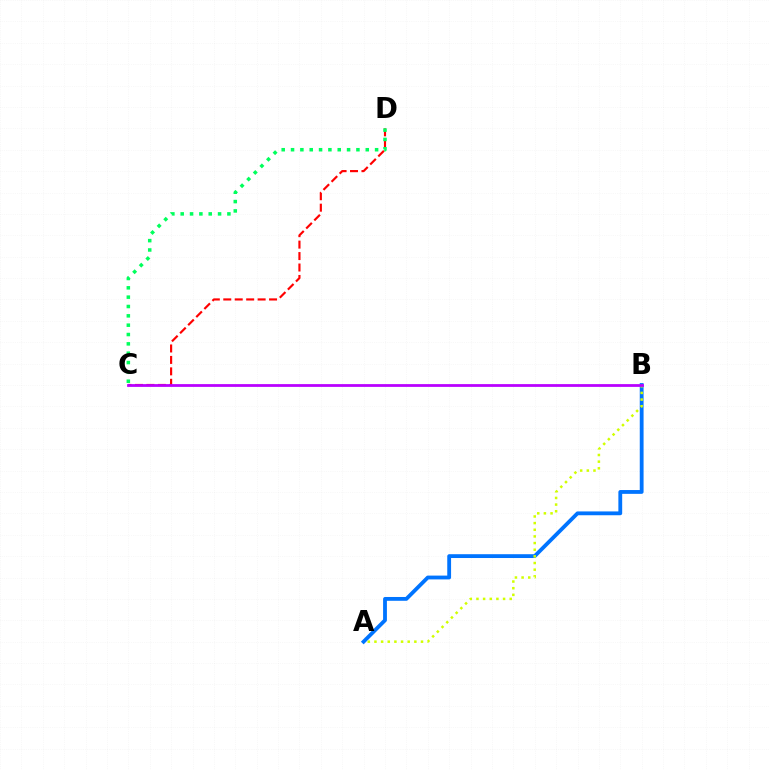{('C', 'D'): [{'color': '#ff0000', 'line_style': 'dashed', 'thickness': 1.56}, {'color': '#00ff5c', 'line_style': 'dotted', 'thickness': 2.54}], ('A', 'B'): [{'color': '#0074ff', 'line_style': 'solid', 'thickness': 2.75}, {'color': '#d1ff00', 'line_style': 'dotted', 'thickness': 1.81}], ('B', 'C'): [{'color': '#b900ff', 'line_style': 'solid', 'thickness': 1.99}]}